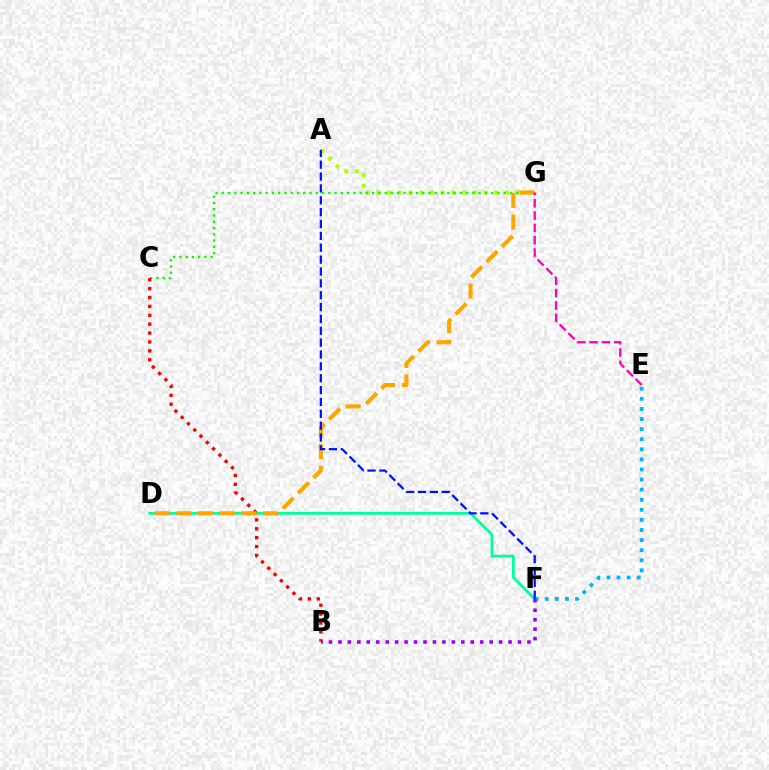{('E', 'F'): [{'color': '#00b5ff', 'line_style': 'dotted', 'thickness': 2.74}], ('D', 'F'): [{'color': '#00ff9d', 'line_style': 'solid', 'thickness': 2.01}], ('A', 'G'): [{'color': '#b3ff00', 'line_style': 'dotted', 'thickness': 2.91}], ('C', 'G'): [{'color': '#08ff00', 'line_style': 'dotted', 'thickness': 1.7}], ('B', 'C'): [{'color': '#ff0000', 'line_style': 'dotted', 'thickness': 2.42}], ('D', 'G'): [{'color': '#ffa500', 'line_style': 'dashed', 'thickness': 2.95}], ('E', 'G'): [{'color': '#ff00bd', 'line_style': 'dashed', 'thickness': 1.68}], ('A', 'F'): [{'color': '#0010ff', 'line_style': 'dashed', 'thickness': 1.61}], ('B', 'F'): [{'color': '#9b00ff', 'line_style': 'dotted', 'thickness': 2.57}]}